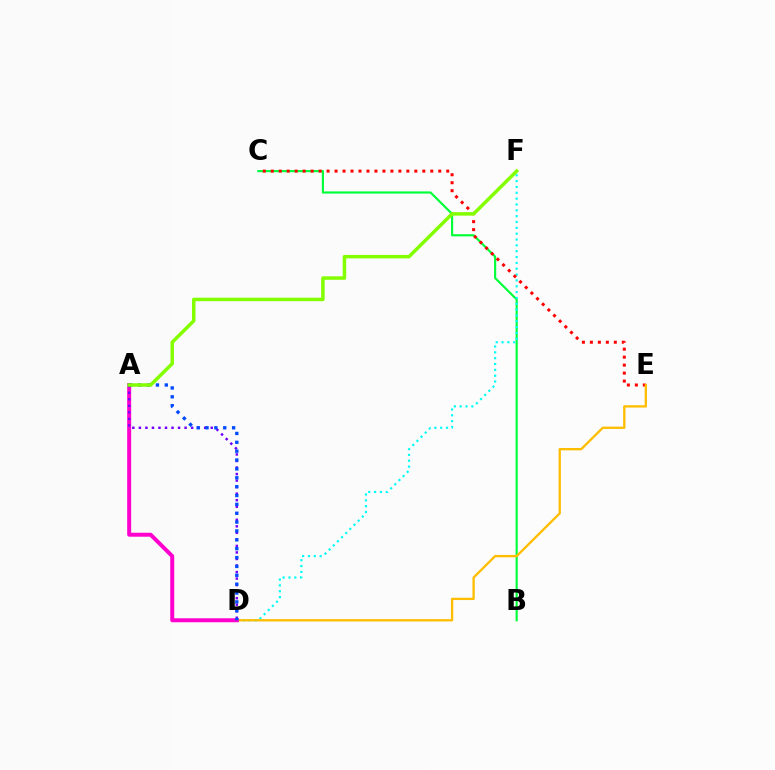{('B', 'C'): [{'color': '#00ff39', 'line_style': 'solid', 'thickness': 1.56}], ('D', 'F'): [{'color': '#00fff6', 'line_style': 'dotted', 'thickness': 1.59}], ('C', 'E'): [{'color': '#ff0000', 'line_style': 'dotted', 'thickness': 2.17}], ('D', 'E'): [{'color': '#ffbd00', 'line_style': 'solid', 'thickness': 1.67}], ('A', 'D'): [{'color': '#ff00cf', 'line_style': 'solid', 'thickness': 2.86}, {'color': '#7200ff', 'line_style': 'dotted', 'thickness': 1.77}, {'color': '#004bff', 'line_style': 'dotted', 'thickness': 2.41}], ('A', 'F'): [{'color': '#84ff00', 'line_style': 'solid', 'thickness': 2.52}]}